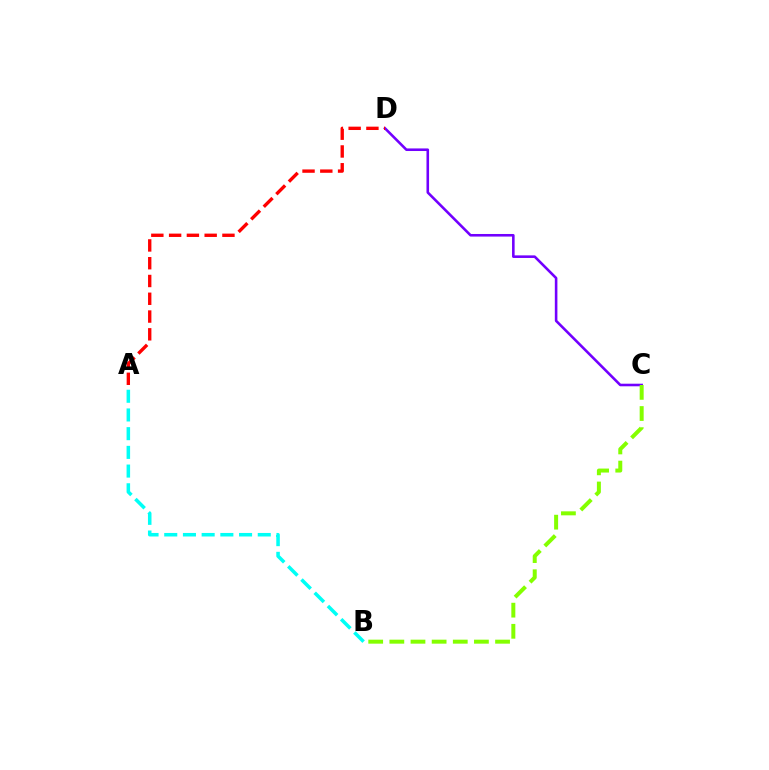{('C', 'D'): [{'color': '#7200ff', 'line_style': 'solid', 'thickness': 1.86}], ('B', 'C'): [{'color': '#84ff00', 'line_style': 'dashed', 'thickness': 2.87}], ('A', 'B'): [{'color': '#00fff6', 'line_style': 'dashed', 'thickness': 2.54}], ('A', 'D'): [{'color': '#ff0000', 'line_style': 'dashed', 'thickness': 2.42}]}